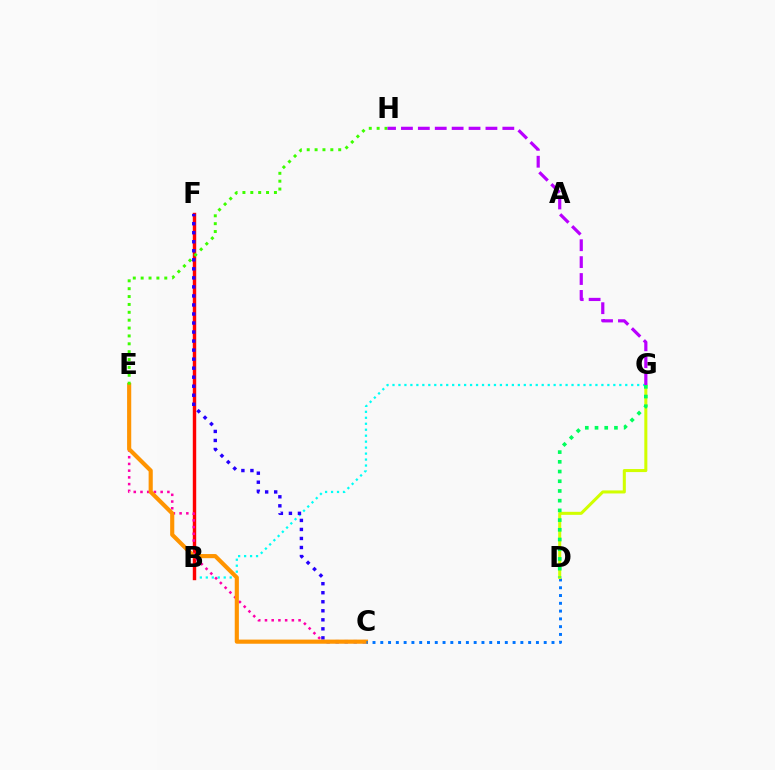{('B', 'G'): [{'color': '#00fff6', 'line_style': 'dotted', 'thickness': 1.62}], ('B', 'F'): [{'color': '#ff0000', 'line_style': 'solid', 'thickness': 2.46}], ('C', 'E'): [{'color': '#ff00ac', 'line_style': 'dotted', 'thickness': 1.83}, {'color': '#ff9400', 'line_style': 'solid', 'thickness': 2.98}], ('C', 'F'): [{'color': '#2500ff', 'line_style': 'dotted', 'thickness': 2.45}], ('E', 'H'): [{'color': '#3dff00', 'line_style': 'dotted', 'thickness': 2.14}], ('C', 'D'): [{'color': '#0074ff', 'line_style': 'dotted', 'thickness': 2.11}], ('D', 'G'): [{'color': '#d1ff00', 'line_style': 'solid', 'thickness': 2.19}, {'color': '#00ff5c', 'line_style': 'dotted', 'thickness': 2.64}], ('G', 'H'): [{'color': '#b900ff', 'line_style': 'dashed', 'thickness': 2.3}]}